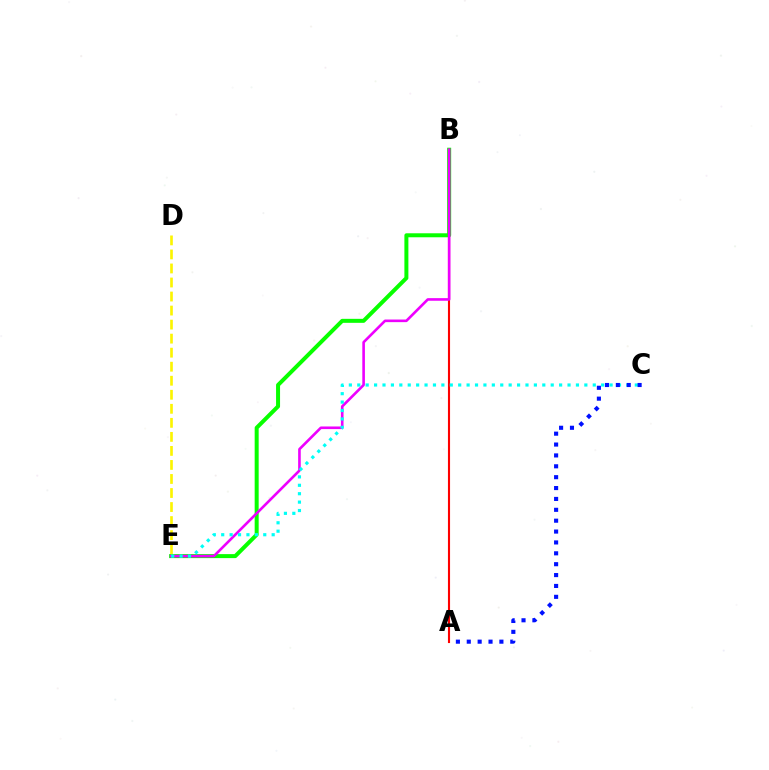{('B', 'E'): [{'color': '#08ff00', 'line_style': 'solid', 'thickness': 2.88}, {'color': '#ee00ff', 'line_style': 'solid', 'thickness': 1.88}], ('A', 'B'): [{'color': '#ff0000', 'line_style': 'solid', 'thickness': 1.53}], ('C', 'E'): [{'color': '#00fff6', 'line_style': 'dotted', 'thickness': 2.29}], ('D', 'E'): [{'color': '#fcf500', 'line_style': 'dashed', 'thickness': 1.91}], ('A', 'C'): [{'color': '#0010ff', 'line_style': 'dotted', 'thickness': 2.96}]}